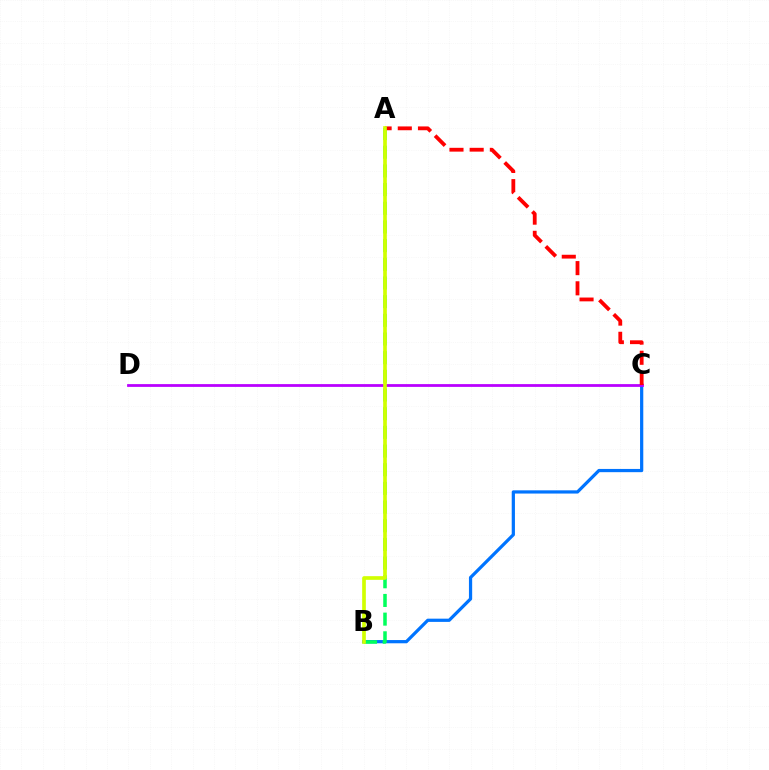{('B', 'C'): [{'color': '#0074ff', 'line_style': 'solid', 'thickness': 2.32}], ('A', 'B'): [{'color': '#00ff5c', 'line_style': 'dashed', 'thickness': 2.54}, {'color': '#d1ff00', 'line_style': 'solid', 'thickness': 2.64}], ('C', 'D'): [{'color': '#b900ff', 'line_style': 'solid', 'thickness': 2.0}], ('A', 'C'): [{'color': '#ff0000', 'line_style': 'dashed', 'thickness': 2.74}]}